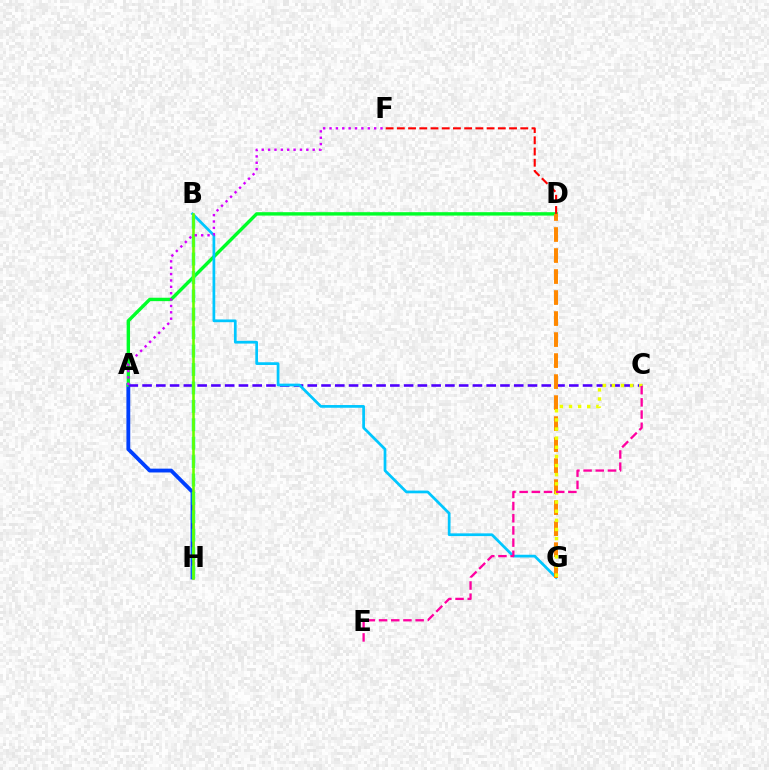{('A', 'H'): [{'color': '#003fff', 'line_style': 'solid', 'thickness': 2.75}], ('A', 'D'): [{'color': '#00ff27', 'line_style': 'solid', 'thickness': 2.45}], ('A', 'C'): [{'color': '#4f00ff', 'line_style': 'dashed', 'thickness': 1.87}], ('B', 'G'): [{'color': '#00c7ff', 'line_style': 'solid', 'thickness': 1.96}], ('B', 'H'): [{'color': '#00ffaf', 'line_style': 'dashed', 'thickness': 2.5}, {'color': '#66ff00', 'line_style': 'solid', 'thickness': 1.88}], ('D', 'G'): [{'color': '#ff8800', 'line_style': 'dashed', 'thickness': 2.85}], ('C', 'G'): [{'color': '#eeff00', 'line_style': 'dotted', 'thickness': 2.48}], ('A', 'F'): [{'color': '#d600ff', 'line_style': 'dotted', 'thickness': 1.73}], ('D', 'F'): [{'color': '#ff0000', 'line_style': 'dashed', 'thickness': 1.52}], ('C', 'E'): [{'color': '#ff00a0', 'line_style': 'dashed', 'thickness': 1.66}]}